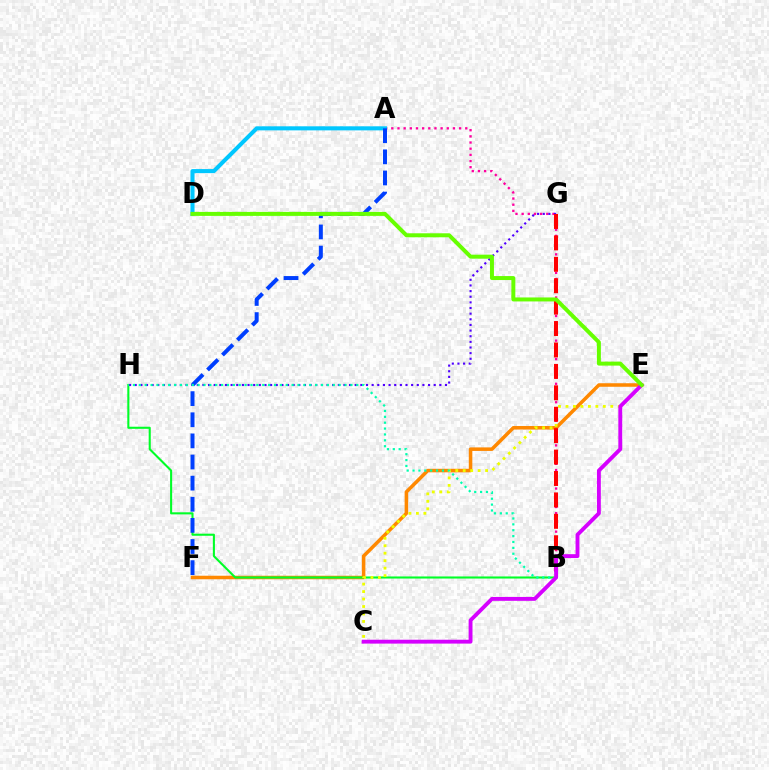{('A', 'B'): [{'color': '#ff00a0', 'line_style': 'dotted', 'thickness': 1.67}], ('E', 'F'): [{'color': '#ff8800', 'line_style': 'solid', 'thickness': 2.54}], ('B', 'H'): [{'color': '#00ff27', 'line_style': 'solid', 'thickness': 1.5}, {'color': '#00ffaf', 'line_style': 'dotted', 'thickness': 1.6}], ('G', 'H'): [{'color': '#4f00ff', 'line_style': 'dotted', 'thickness': 1.53}], ('A', 'D'): [{'color': '#00c7ff', 'line_style': 'solid', 'thickness': 2.93}], ('C', 'E'): [{'color': '#eeff00', 'line_style': 'dotted', 'thickness': 2.03}, {'color': '#d600ff', 'line_style': 'solid', 'thickness': 2.79}], ('A', 'F'): [{'color': '#003fff', 'line_style': 'dashed', 'thickness': 2.87}], ('B', 'G'): [{'color': '#ff0000', 'line_style': 'dashed', 'thickness': 2.91}], ('D', 'E'): [{'color': '#66ff00', 'line_style': 'solid', 'thickness': 2.87}]}